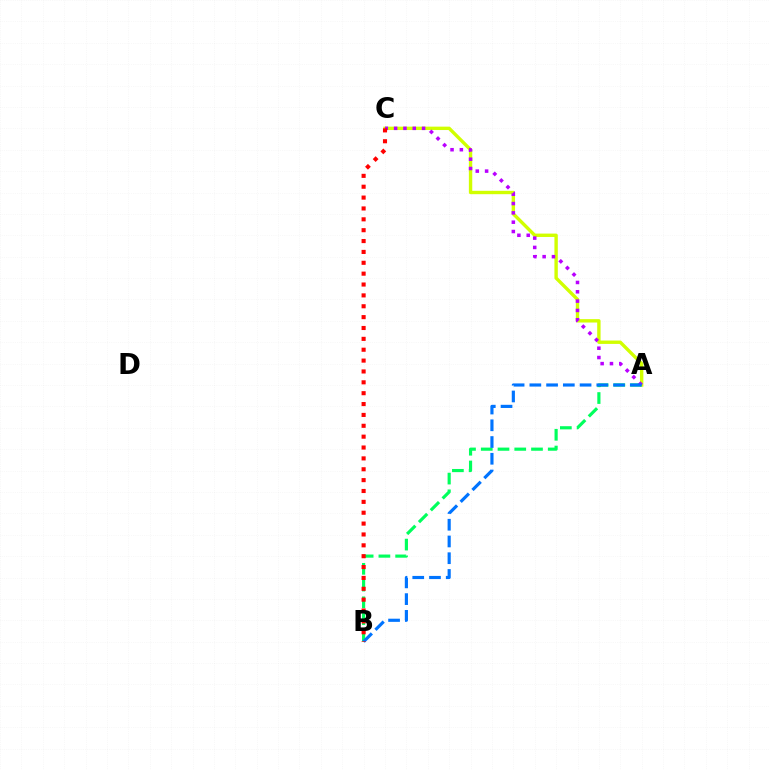{('A', 'C'): [{'color': '#d1ff00', 'line_style': 'solid', 'thickness': 2.44}, {'color': '#b900ff', 'line_style': 'dotted', 'thickness': 2.53}], ('A', 'B'): [{'color': '#00ff5c', 'line_style': 'dashed', 'thickness': 2.28}, {'color': '#0074ff', 'line_style': 'dashed', 'thickness': 2.27}], ('B', 'C'): [{'color': '#ff0000', 'line_style': 'dotted', 'thickness': 2.95}]}